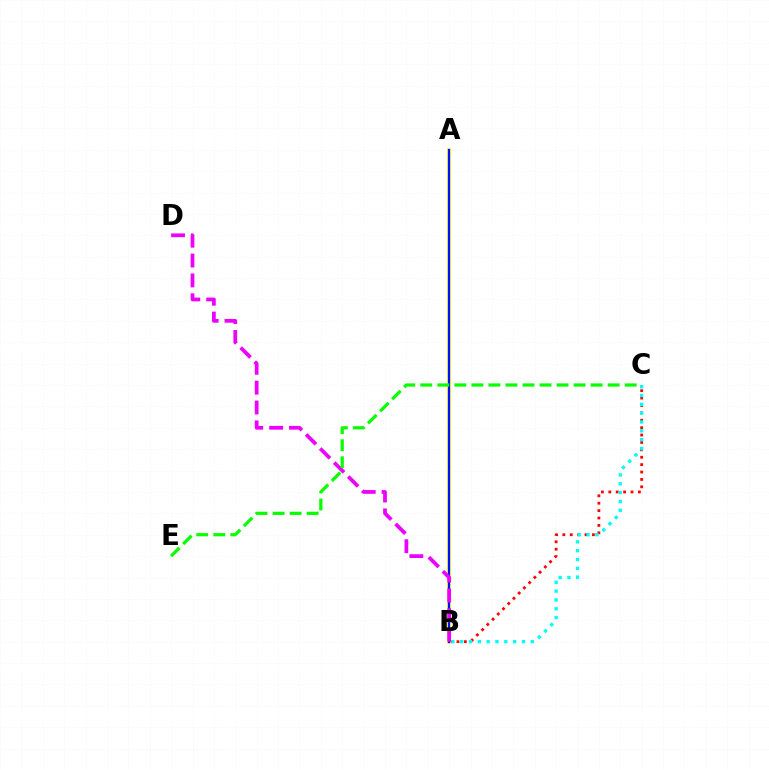{('B', 'C'): [{'color': '#ff0000', 'line_style': 'dotted', 'thickness': 2.01}, {'color': '#00fff6', 'line_style': 'dotted', 'thickness': 2.4}], ('A', 'B'): [{'color': '#fcf500', 'line_style': 'solid', 'thickness': 2.56}, {'color': '#0010ff', 'line_style': 'solid', 'thickness': 1.59}], ('B', 'D'): [{'color': '#ee00ff', 'line_style': 'dashed', 'thickness': 2.7}], ('C', 'E'): [{'color': '#08ff00', 'line_style': 'dashed', 'thickness': 2.31}]}